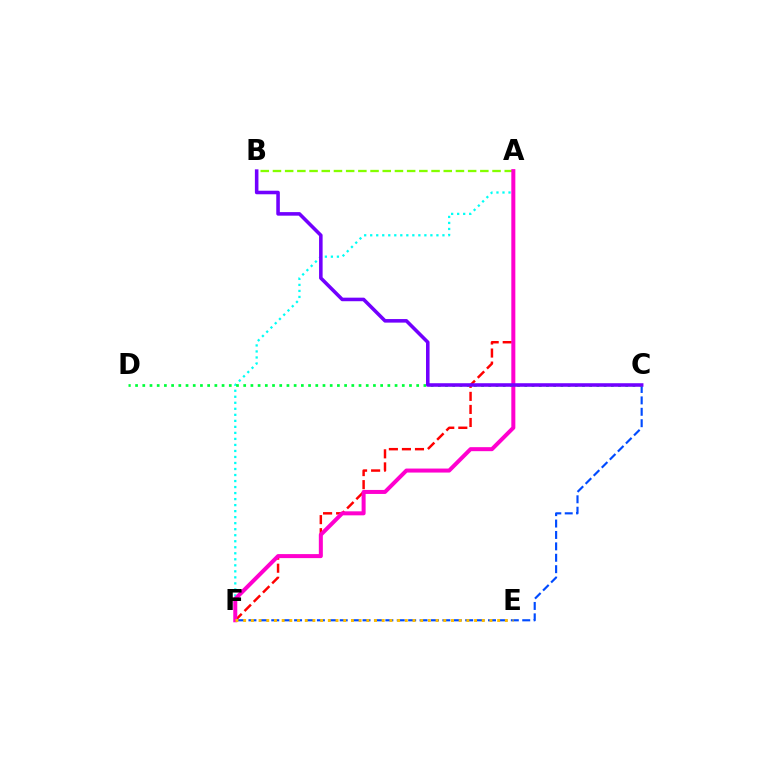{('C', 'F'): [{'color': '#004bff', 'line_style': 'dashed', 'thickness': 1.55}], ('A', 'F'): [{'color': '#00fff6', 'line_style': 'dotted', 'thickness': 1.64}, {'color': '#ff0000', 'line_style': 'dashed', 'thickness': 1.77}, {'color': '#ff00cf', 'line_style': 'solid', 'thickness': 2.88}], ('A', 'B'): [{'color': '#84ff00', 'line_style': 'dashed', 'thickness': 1.66}], ('C', 'D'): [{'color': '#00ff39', 'line_style': 'dotted', 'thickness': 1.96}], ('E', 'F'): [{'color': '#ffbd00', 'line_style': 'dotted', 'thickness': 2.09}], ('B', 'C'): [{'color': '#7200ff', 'line_style': 'solid', 'thickness': 2.56}]}